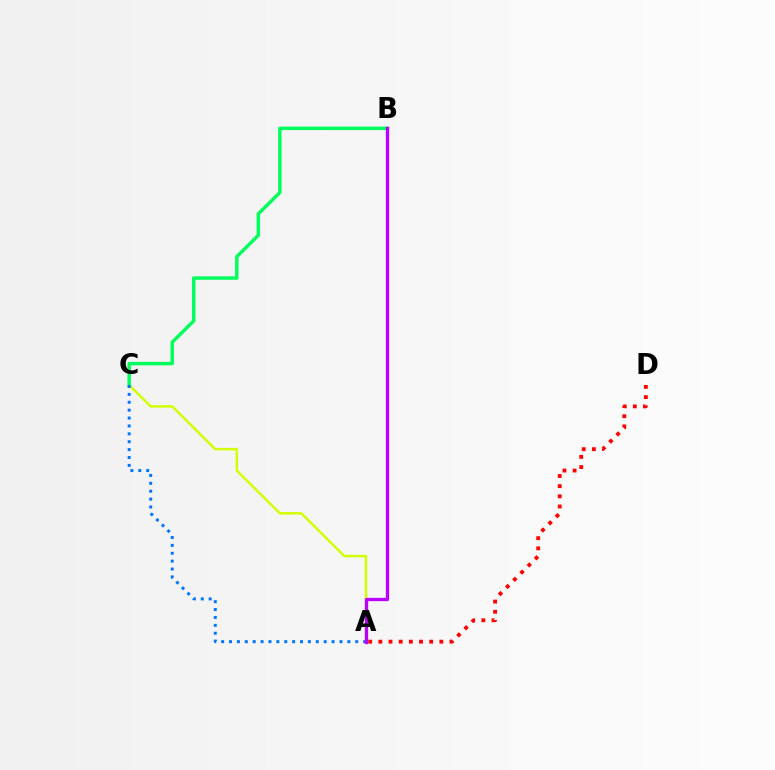{('A', 'C'): [{'color': '#d1ff00', 'line_style': 'solid', 'thickness': 1.77}, {'color': '#0074ff', 'line_style': 'dotted', 'thickness': 2.14}], ('B', 'C'): [{'color': '#00ff5c', 'line_style': 'solid', 'thickness': 2.48}], ('A', 'D'): [{'color': '#ff0000', 'line_style': 'dotted', 'thickness': 2.76}], ('A', 'B'): [{'color': '#b900ff', 'line_style': 'solid', 'thickness': 2.39}]}